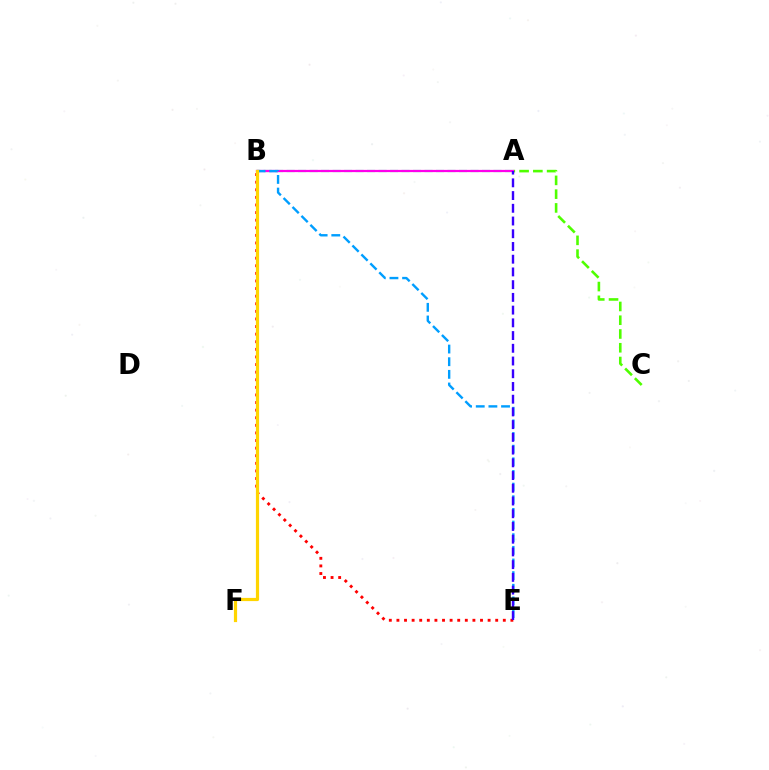{('B', 'E'): [{'color': '#ff0000', 'line_style': 'dotted', 'thickness': 2.06}, {'color': '#009eff', 'line_style': 'dashed', 'thickness': 1.72}], ('A', 'C'): [{'color': '#4fff00', 'line_style': 'dashed', 'thickness': 1.87}], ('A', 'B'): [{'color': '#00ff86', 'line_style': 'dashed', 'thickness': 1.56}, {'color': '#ff00ed', 'line_style': 'solid', 'thickness': 1.61}], ('B', 'F'): [{'color': '#ffd500', 'line_style': 'solid', 'thickness': 2.3}], ('A', 'E'): [{'color': '#3700ff', 'line_style': 'dashed', 'thickness': 1.73}]}